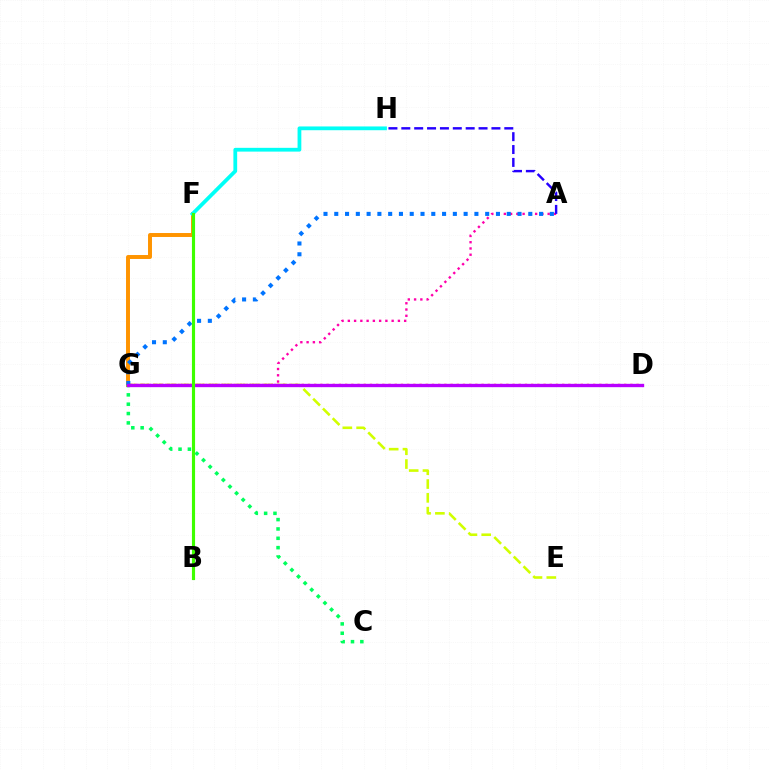{('F', 'G'): [{'color': '#ff9400', 'line_style': 'solid', 'thickness': 2.85}], ('F', 'H'): [{'color': '#00fff6', 'line_style': 'solid', 'thickness': 2.71}], ('C', 'G'): [{'color': '#00ff5c', 'line_style': 'dotted', 'thickness': 2.54}], ('E', 'G'): [{'color': '#d1ff00', 'line_style': 'dashed', 'thickness': 1.87}], ('A', 'G'): [{'color': '#ff00ac', 'line_style': 'dotted', 'thickness': 1.7}, {'color': '#0074ff', 'line_style': 'dotted', 'thickness': 2.93}], ('D', 'G'): [{'color': '#ff0000', 'line_style': 'dotted', 'thickness': 1.68}, {'color': '#b900ff', 'line_style': 'solid', 'thickness': 2.41}], ('A', 'H'): [{'color': '#2500ff', 'line_style': 'dashed', 'thickness': 1.75}], ('B', 'F'): [{'color': '#3dff00', 'line_style': 'solid', 'thickness': 2.26}]}